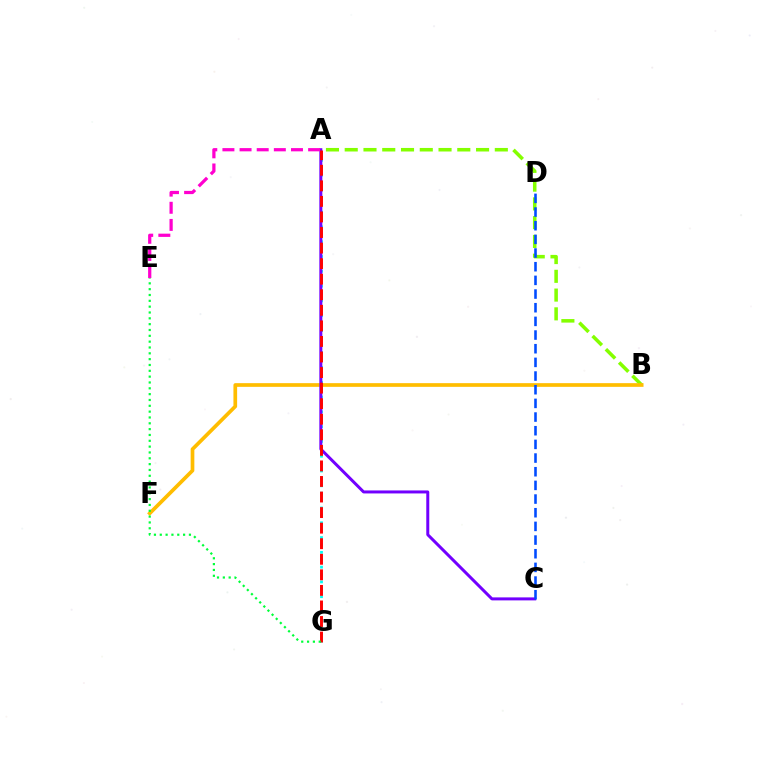{('A', 'B'): [{'color': '#84ff00', 'line_style': 'dashed', 'thickness': 2.55}], ('B', 'F'): [{'color': '#ffbd00', 'line_style': 'solid', 'thickness': 2.66}], ('A', 'G'): [{'color': '#00fff6', 'line_style': 'dotted', 'thickness': 2.01}, {'color': '#ff0000', 'line_style': 'dashed', 'thickness': 2.11}], ('A', 'C'): [{'color': '#7200ff', 'line_style': 'solid', 'thickness': 2.16}], ('A', 'E'): [{'color': '#ff00cf', 'line_style': 'dashed', 'thickness': 2.33}], ('E', 'G'): [{'color': '#00ff39', 'line_style': 'dotted', 'thickness': 1.58}], ('C', 'D'): [{'color': '#004bff', 'line_style': 'dashed', 'thickness': 1.86}]}